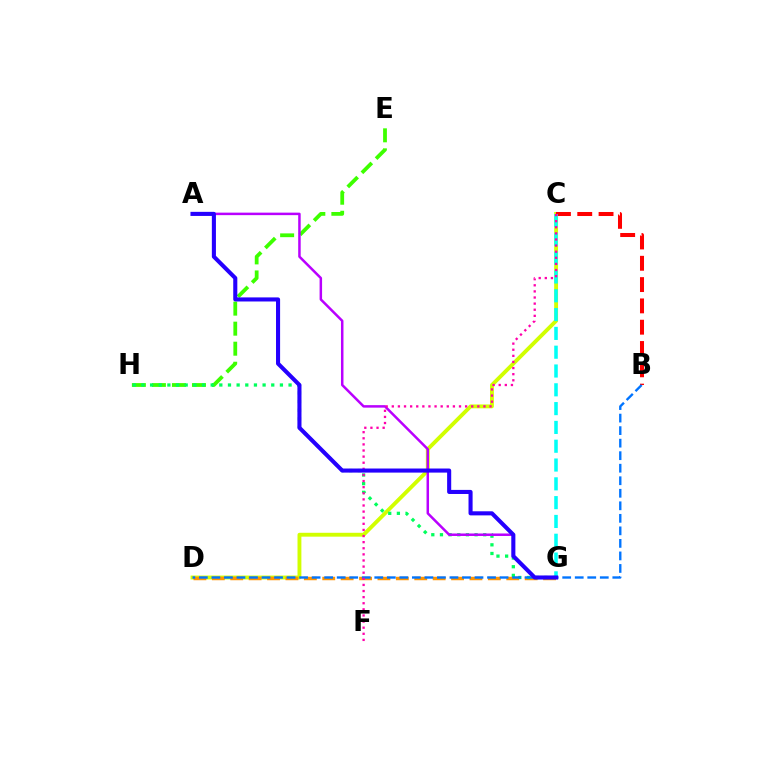{('E', 'H'): [{'color': '#3dff00', 'line_style': 'dashed', 'thickness': 2.72}], ('C', 'D'): [{'color': '#d1ff00', 'line_style': 'solid', 'thickness': 2.79}], ('D', 'G'): [{'color': '#ff9400', 'line_style': 'dashed', 'thickness': 2.5}], ('G', 'H'): [{'color': '#00ff5c', 'line_style': 'dotted', 'thickness': 2.35}], ('A', 'G'): [{'color': '#b900ff', 'line_style': 'solid', 'thickness': 1.8}, {'color': '#2500ff', 'line_style': 'solid', 'thickness': 2.94}], ('B', 'C'): [{'color': '#ff0000', 'line_style': 'dashed', 'thickness': 2.89}], ('C', 'G'): [{'color': '#00fff6', 'line_style': 'dashed', 'thickness': 2.55}], ('B', 'D'): [{'color': '#0074ff', 'line_style': 'dashed', 'thickness': 1.7}], ('C', 'F'): [{'color': '#ff00ac', 'line_style': 'dotted', 'thickness': 1.66}]}